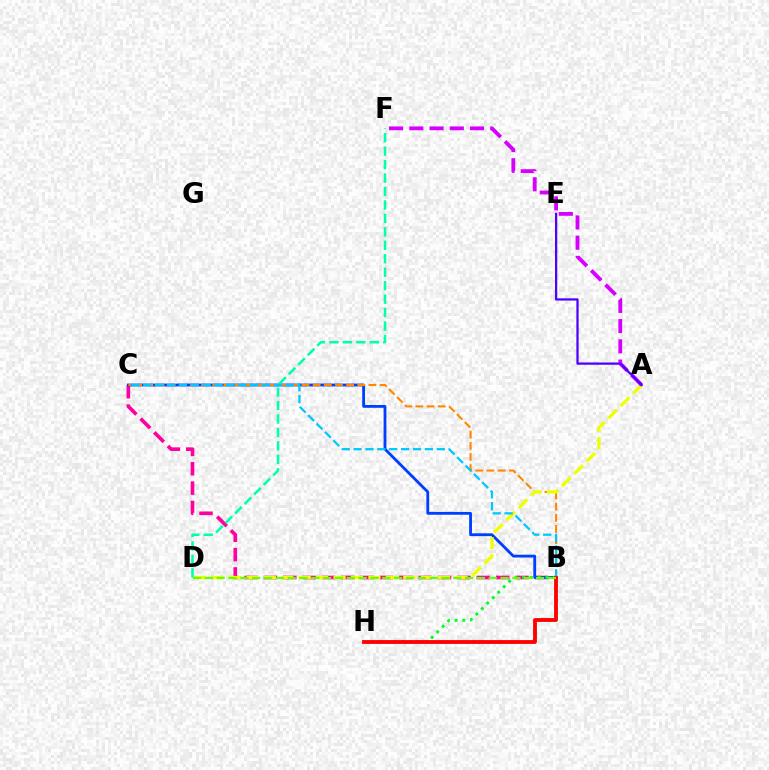{('B', 'C'): [{'color': '#ff00a0', 'line_style': 'dashed', 'thickness': 2.63}, {'color': '#003fff', 'line_style': 'solid', 'thickness': 2.03}, {'color': '#ff8800', 'line_style': 'dashed', 'thickness': 1.52}, {'color': '#00c7ff', 'line_style': 'dashed', 'thickness': 1.61}], ('A', 'D'): [{'color': '#eeff00', 'line_style': 'dashed', 'thickness': 2.37}], ('B', 'H'): [{'color': '#00ff27', 'line_style': 'dotted', 'thickness': 2.11}, {'color': '#ff0000', 'line_style': 'solid', 'thickness': 2.76}], ('A', 'F'): [{'color': '#d600ff', 'line_style': 'dashed', 'thickness': 2.75}], ('D', 'F'): [{'color': '#00ffaf', 'line_style': 'dashed', 'thickness': 1.83}], ('A', 'E'): [{'color': '#4f00ff', 'line_style': 'solid', 'thickness': 1.63}], ('B', 'D'): [{'color': '#66ff00', 'line_style': 'dashed', 'thickness': 1.61}]}